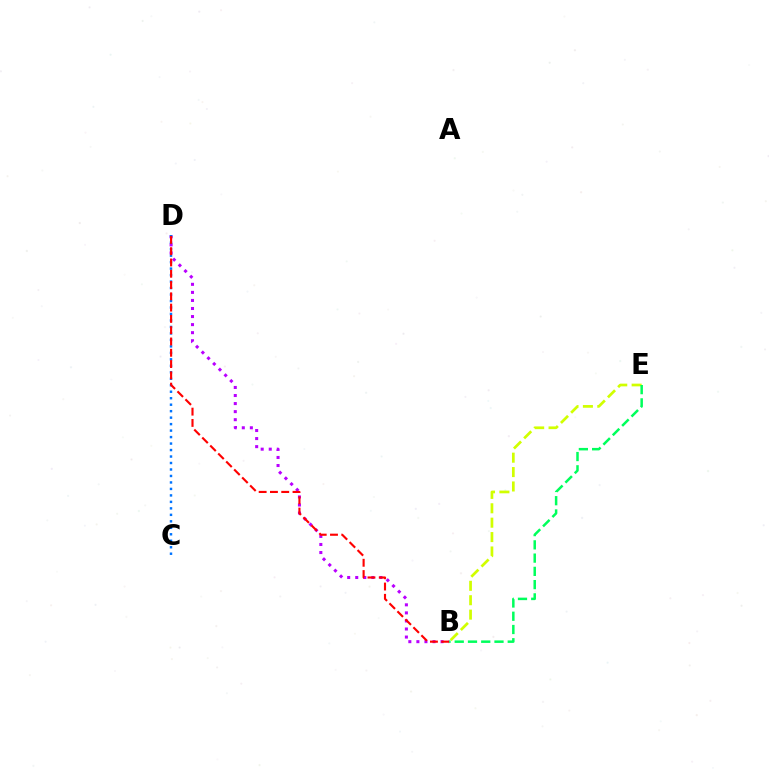{('B', 'D'): [{'color': '#b900ff', 'line_style': 'dotted', 'thickness': 2.19}, {'color': '#ff0000', 'line_style': 'dashed', 'thickness': 1.53}], ('B', 'E'): [{'color': '#d1ff00', 'line_style': 'dashed', 'thickness': 1.96}, {'color': '#00ff5c', 'line_style': 'dashed', 'thickness': 1.8}], ('C', 'D'): [{'color': '#0074ff', 'line_style': 'dotted', 'thickness': 1.76}]}